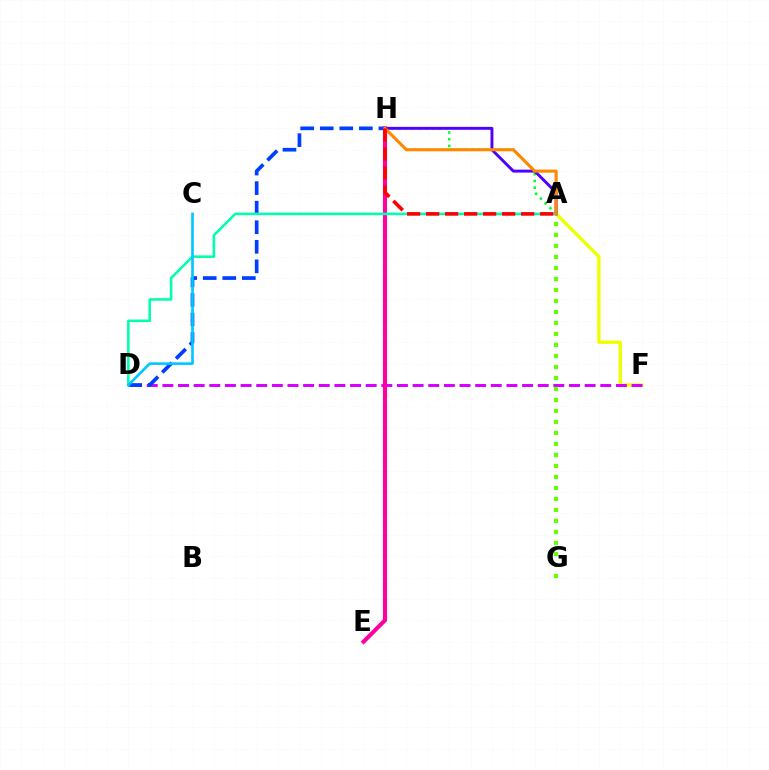{('A', 'F'): [{'color': '#eeff00', 'line_style': 'solid', 'thickness': 2.42}], ('D', 'F'): [{'color': '#d600ff', 'line_style': 'dashed', 'thickness': 2.12}], ('A', 'H'): [{'color': '#00ff27', 'line_style': 'dotted', 'thickness': 1.83}, {'color': '#4f00ff', 'line_style': 'solid', 'thickness': 2.1}, {'color': '#ff8800', 'line_style': 'solid', 'thickness': 2.23}, {'color': '#ff0000', 'line_style': 'dashed', 'thickness': 2.58}], ('D', 'H'): [{'color': '#003fff', 'line_style': 'dashed', 'thickness': 2.66}], ('E', 'H'): [{'color': '#ff00a0', 'line_style': 'solid', 'thickness': 2.95}], ('A', 'G'): [{'color': '#66ff00', 'line_style': 'dotted', 'thickness': 2.99}], ('A', 'D'): [{'color': '#00ffaf', 'line_style': 'solid', 'thickness': 1.86}], ('C', 'D'): [{'color': '#00c7ff', 'line_style': 'solid', 'thickness': 1.89}]}